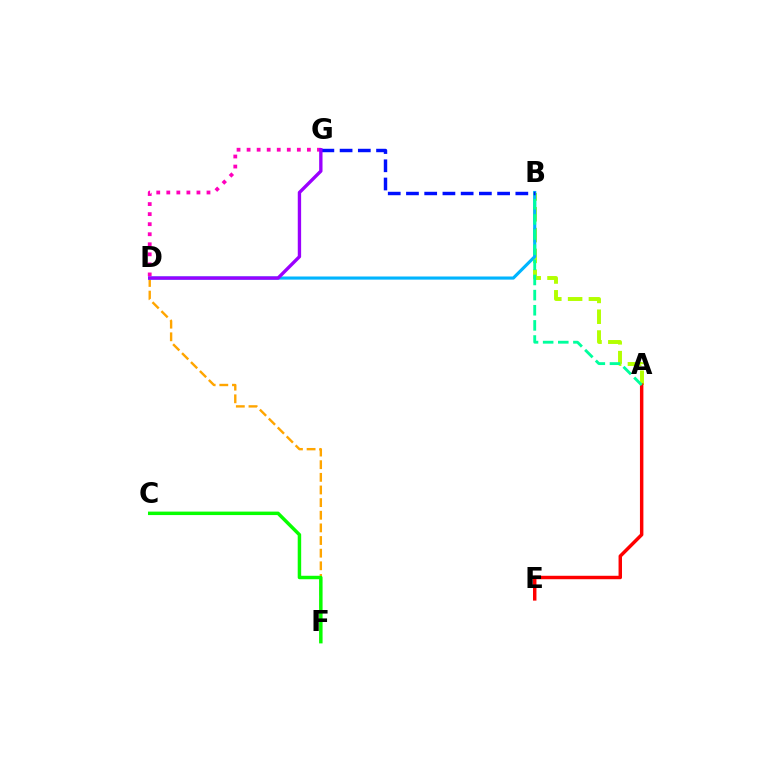{('D', 'F'): [{'color': '#ffa500', 'line_style': 'dashed', 'thickness': 1.72}], ('A', 'B'): [{'color': '#b3ff00', 'line_style': 'dashed', 'thickness': 2.83}, {'color': '#00ff9d', 'line_style': 'dashed', 'thickness': 2.06}], ('B', 'D'): [{'color': '#00b5ff', 'line_style': 'solid', 'thickness': 2.25}], ('A', 'E'): [{'color': '#ff0000', 'line_style': 'solid', 'thickness': 2.48}], ('D', 'G'): [{'color': '#ff00bd', 'line_style': 'dotted', 'thickness': 2.73}, {'color': '#9b00ff', 'line_style': 'solid', 'thickness': 2.42}], ('C', 'F'): [{'color': '#08ff00', 'line_style': 'solid', 'thickness': 2.49}], ('B', 'G'): [{'color': '#0010ff', 'line_style': 'dashed', 'thickness': 2.48}]}